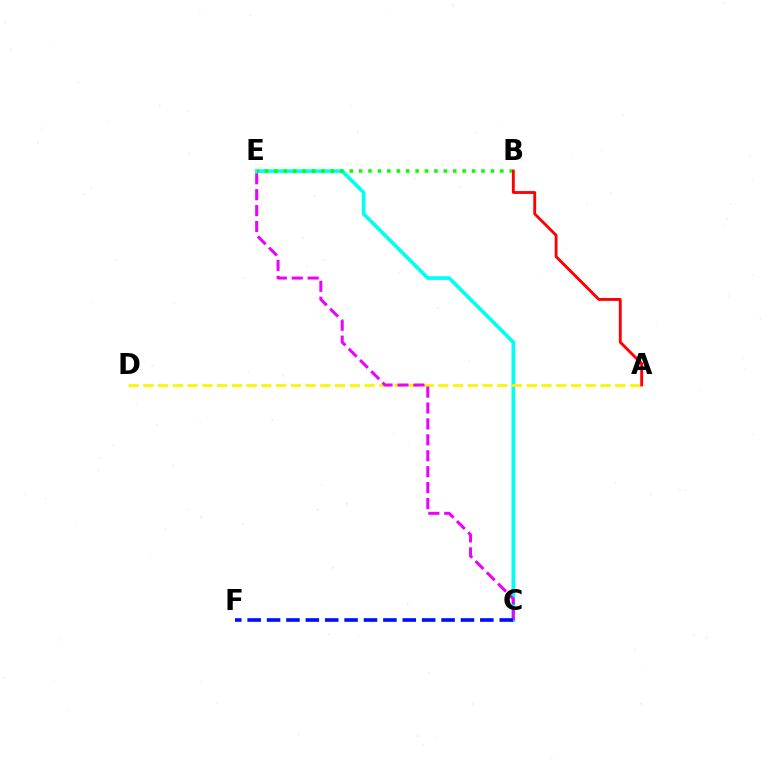{('C', 'E'): [{'color': '#00fff6', 'line_style': 'solid', 'thickness': 2.65}, {'color': '#ee00ff', 'line_style': 'dashed', 'thickness': 2.16}], ('B', 'E'): [{'color': '#08ff00', 'line_style': 'dotted', 'thickness': 2.56}], ('A', 'D'): [{'color': '#fcf500', 'line_style': 'dashed', 'thickness': 2.0}], ('A', 'B'): [{'color': '#ff0000', 'line_style': 'solid', 'thickness': 2.06}], ('C', 'F'): [{'color': '#0010ff', 'line_style': 'dashed', 'thickness': 2.63}]}